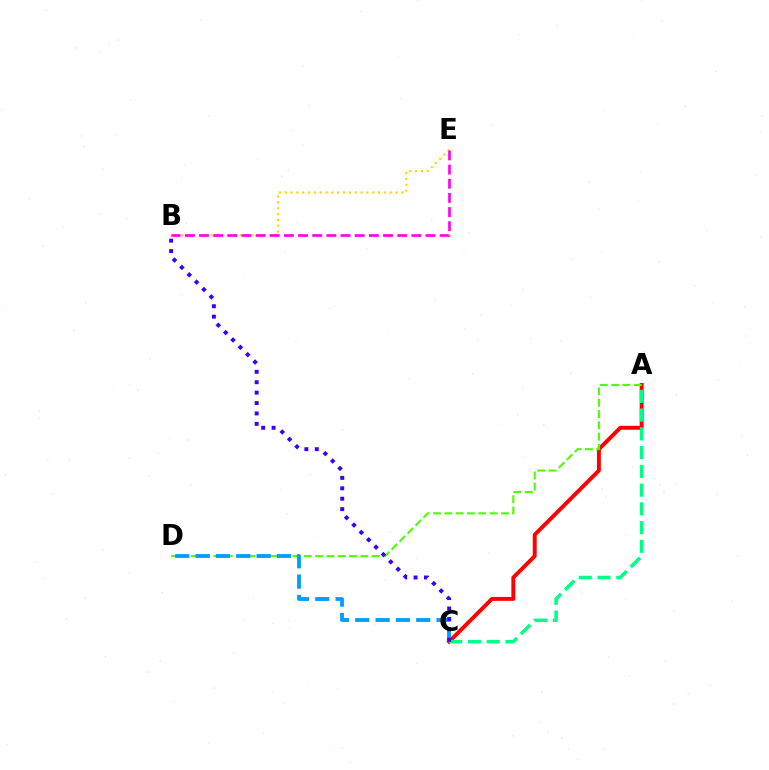{('B', 'E'): [{'color': '#ffd500', 'line_style': 'dotted', 'thickness': 1.59}, {'color': '#ff00ed', 'line_style': 'dashed', 'thickness': 1.92}], ('A', 'C'): [{'color': '#ff0000', 'line_style': 'solid', 'thickness': 2.83}, {'color': '#00ff86', 'line_style': 'dashed', 'thickness': 2.55}], ('A', 'D'): [{'color': '#4fff00', 'line_style': 'dashed', 'thickness': 1.54}], ('C', 'D'): [{'color': '#009eff', 'line_style': 'dashed', 'thickness': 2.76}], ('B', 'C'): [{'color': '#3700ff', 'line_style': 'dotted', 'thickness': 2.83}]}